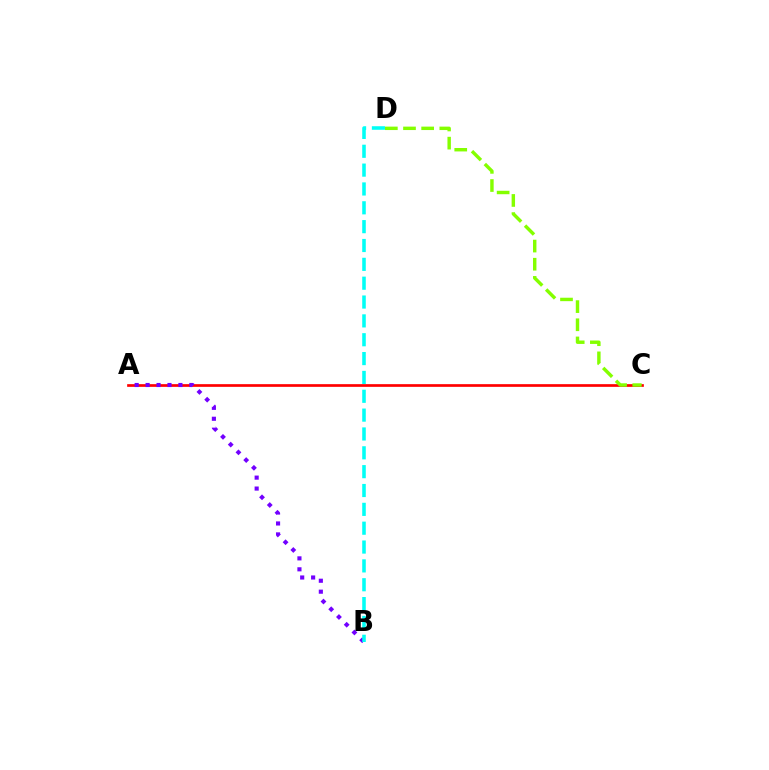{('A', 'C'): [{'color': '#ff0000', 'line_style': 'solid', 'thickness': 1.94}], ('A', 'B'): [{'color': '#7200ff', 'line_style': 'dotted', 'thickness': 2.97}], ('C', 'D'): [{'color': '#84ff00', 'line_style': 'dashed', 'thickness': 2.47}], ('B', 'D'): [{'color': '#00fff6', 'line_style': 'dashed', 'thickness': 2.56}]}